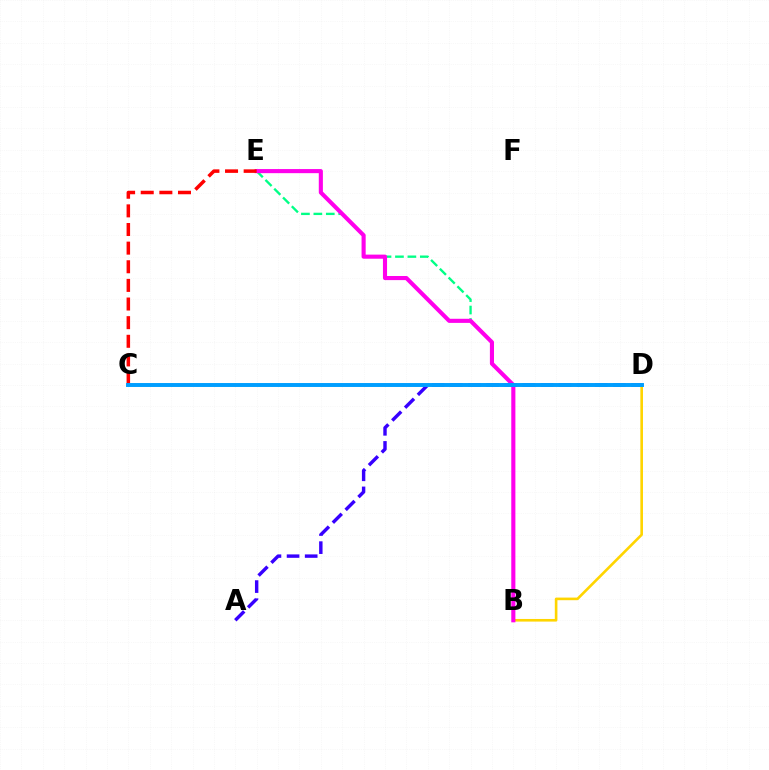{('B', 'D'): [{'color': '#ffd500', 'line_style': 'solid', 'thickness': 1.89}], ('B', 'E'): [{'color': '#00ff86', 'line_style': 'dashed', 'thickness': 1.69}, {'color': '#ff00ed', 'line_style': 'solid', 'thickness': 2.96}], ('A', 'D'): [{'color': '#3700ff', 'line_style': 'dashed', 'thickness': 2.46}], ('C', 'D'): [{'color': '#4fff00', 'line_style': 'dotted', 'thickness': 1.7}, {'color': '#009eff', 'line_style': 'solid', 'thickness': 2.83}], ('C', 'E'): [{'color': '#ff0000', 'line_style': 'dashed', 'thickness': 2.53}]}